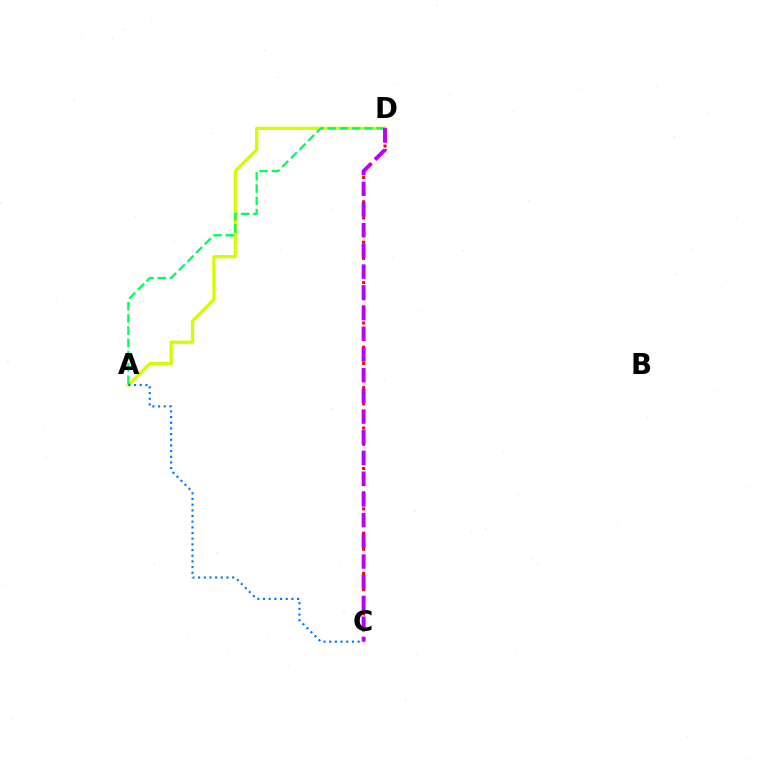{('A', 'D'): [{'color': '#d1ff00', 'line_style': 'solid', 'thickness': 2.35}, {'color': '#00ff5c', 'line_style': 'dashed', 'thickness': 1.66}], ('C', 'D'): [{'color': '#ff0000', 'line_style': 'dotted', 'thickness': 2.2}, {'color': '#b900ff', 'line_style': 'dashed', 'thickness': 2.81}], ('A', 'C'): [{'color': '#0074ff', 'line_style': 'dotted', 'thickness': 1.54}]}